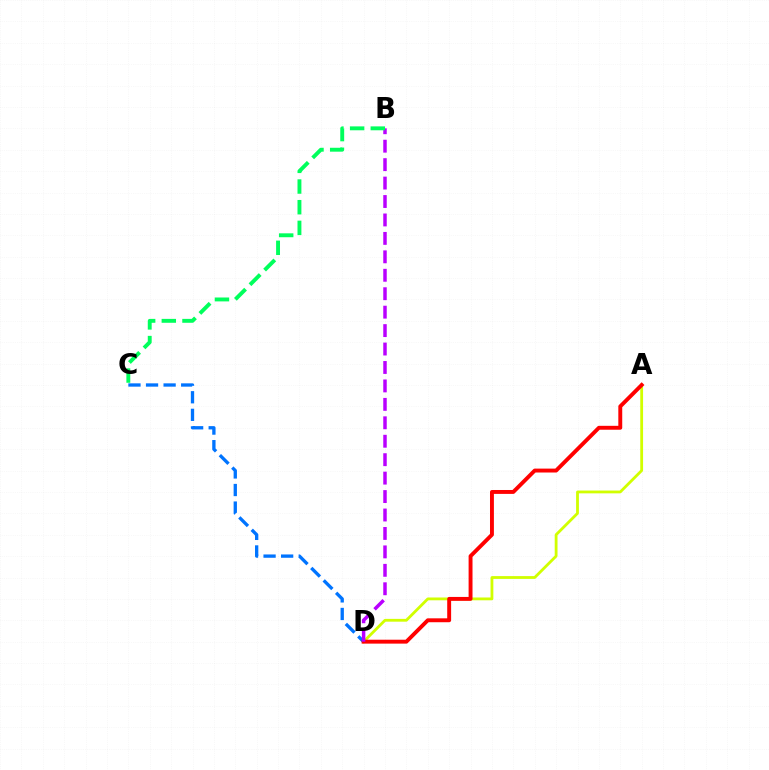{('A', 'D'): [{'color': '#d1ff00', 'line_style': 'solid', 'thickness': 2.02}, {'color': '#ff0000', 'line_style': 'solid', 'thickness': 2.81}], ('C', 'D'): [{'color': '#0074ff', 'line_style': 'dashed', 'thickness': 2.39}], ('B', 'D'): [{'color': '#b900ff', 'line_style': 'dashed', 'thickness': 2.51}], ('B', 'C'): [{'color': '#00ff5c', 'line_style': 'dashed', 'thickness': 2.81}]}